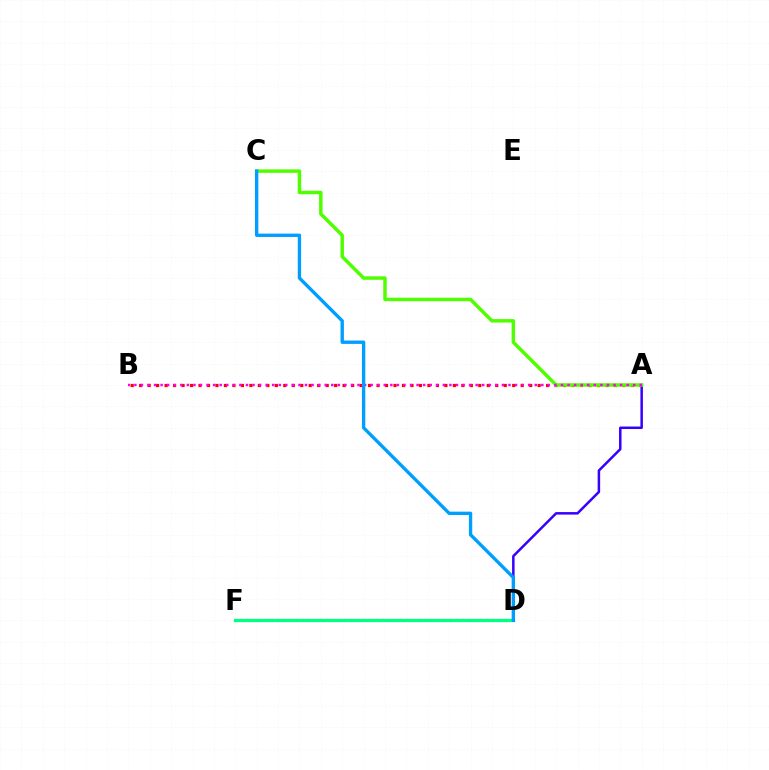{('D', 'F'): [{'color': '#ffd500', 'line_style': 'dotted', 'thickness': 1.67}, {'color': '#00ff86', 'line_style': 'solid', 'thickness': 2.34}], ('A', 'B'): [{'color': '#ff0000', 'line_style': 'dotted', 'thickness': 2.3}, {'color': '#ff00ed', 'line_style': 'dotted', 'thickness': 1.78}], ('A', 'D'): [{'color': '#3700ff', 'line_style': 'solid', 'thickness': 1.8}], ('A', 'C'): [{'color': '#4fff00', 'line_style': 'solid', 'thickness': 2.49}], ('C', 'D'): [{'color': '#009eff', 'line_style': 'solid', 'thickness': 2.41}]}